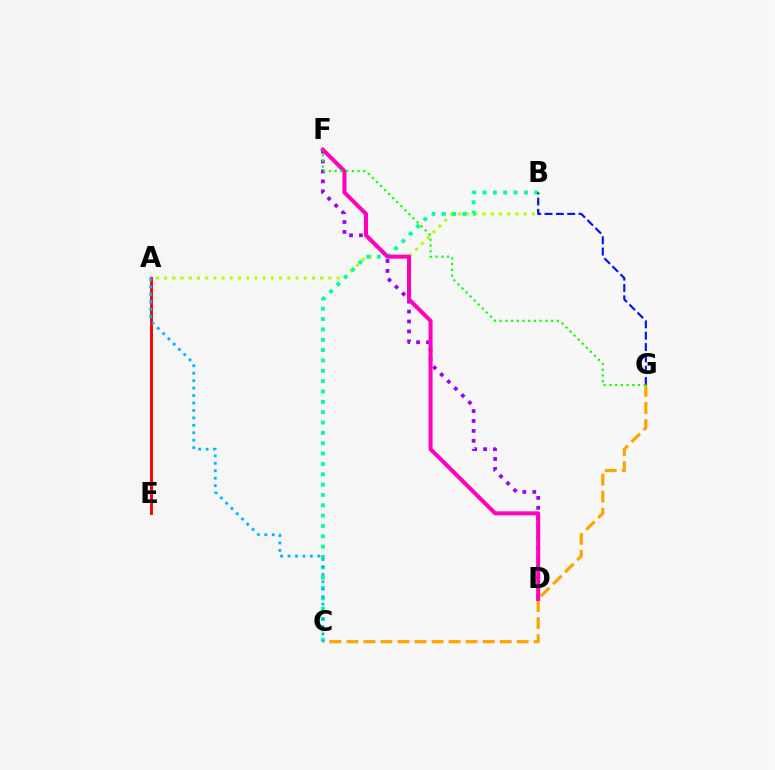{('A', 'B'): [{'color': '#b3ff00', 'line_style': 'dotted', 'thickness': 2.23}], ('B', 'C'): [{'color': '#00ff9d', 'line_style': 'dotted', 'thickness': 2.81}], ('C', 'G'): [{'color': '#ffa500', 'line_style': 'dashed', 'thickness': 2.31}], ('D', 'F'): [{'color': '#9b00ff', 'line_style': 'dotted', 'thickness': 2.7}, {'color': '#ff00bd', 'line_style': 'solid', 'thickness': 2.9}], ('A', 'E'): [{'color': '#ff0000', 'line_style': 'solid', 'thickness': 2.1}], ('B', 'G'): [{'color': '#0010ff', 'line_style': 'dashed', 'thickness': 1.54}], ('F', 'G'): [{'color': '#08ff00', 'line_style': 'dotted', 'thickness': 1.56}], ('A', 'C'): [{'color': '#00b5ff', 'line_style': 'dotted', 'thickness': 2.02}]}